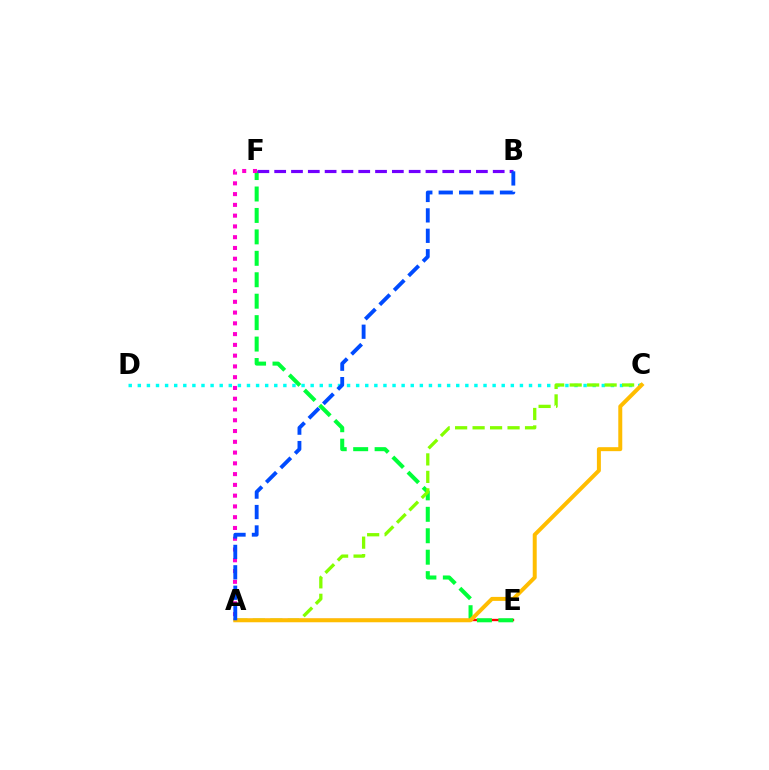{('A', 'E'): [{'color': '#ff0000', 'line_style': 'solid', 'thickness': 1.68}], ('E', 'F'): [{'color': '#00ff39', 'line_style': 'dashed', 'thickness': 2.91}], ('C', 'D'): [{'color': '#00fff6', 'line_style': 'dotted', 'thickness': 2.47}], ('A', 'C'): [{'color': '#84ff00', 'line_style': 'dashed', 'thickness': 2.37}, {'color': '#ffbd00', 'line_style': 'solid', 'thickness': 2.86}], ('A', 'F'): [{'color': '#ff00cf', 'line_style': 'dotted', 'thickness': 2.93}], ('B', 'F'): [{'color': '#7200ff', 'line_style': 'dashed', 'thickness': 2.28}], ('A', 'B'): [{'color': '#004bff', 'line_style': 'dashed', 'thickness': 2.77}]}